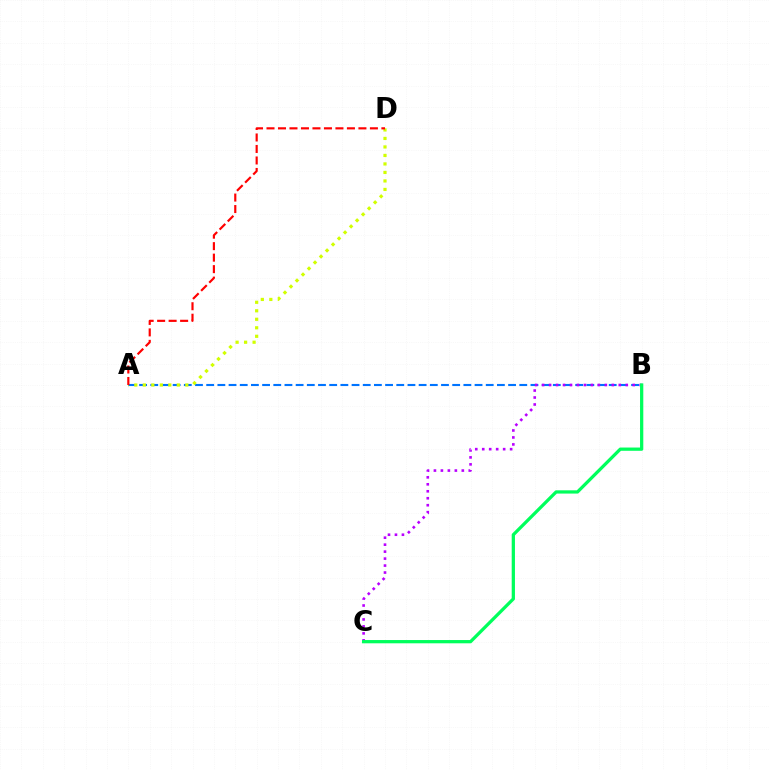{('A', 'B'): [{'color': '#0074ff', 'line_style': 'dashed', 'thickness': 1.52}], ('B', 'C'): [{'color': '#b900ff', 'line_style': 'dotted', 'thickness': 1.89}, {'color': '#00ff5c', 'line_style': 'solid', 'thickness': 2.35}], ('A', 'D'): [{'color': '#d1ff00', 'line_style': 'dotted', 'thickness': 2.31}, {'color': '#ff0000', 'line_style': 'dashed', 'thickness': 1.56}]}